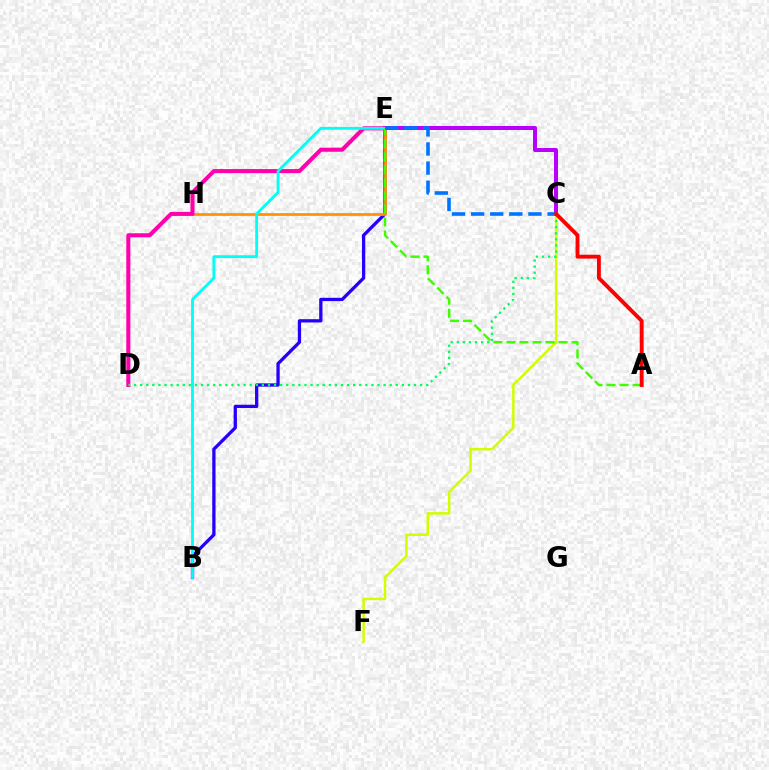{('C', 'E'): [{'color': '#b900ff', 'line_style': 'solid', 'thickness': 2.88}, {'color': '#0074ff', 'line_style': 'dashed', 'thickness': 2.6}], ('B', 'E'): [{'color': '#2500ff', 'line_style': 'solid', 'thickness': 2.37}, {'color': '#00fff6', 'line_style': 'solid', 'thickness': 2.05}], ('E', 'H'): [{'color': '#ff9400', 'line_style': 'solid', 'thickness': 1.99}], ('C', 'F'): [{'color': '#d1ff00', 'line_style': 'solid', 'thickness': 1.8}], ('D', 'E'): [{'color': '#ff00ac', 'line_style': 'solid', 'thickness': 2.93}], ('A', 'E'): [{'color': '#3dff00', 'line_style': 'dashed', 'thickness': 1.77}], ('C', 'D'): [{'color': '#00ff5c', 'line_style': 'dotted', 'thickness': 1.65}], ('A', 'C'): [{'color': '#ff0000', 'line_style': 'solid', 'thickness': 2.8}]}